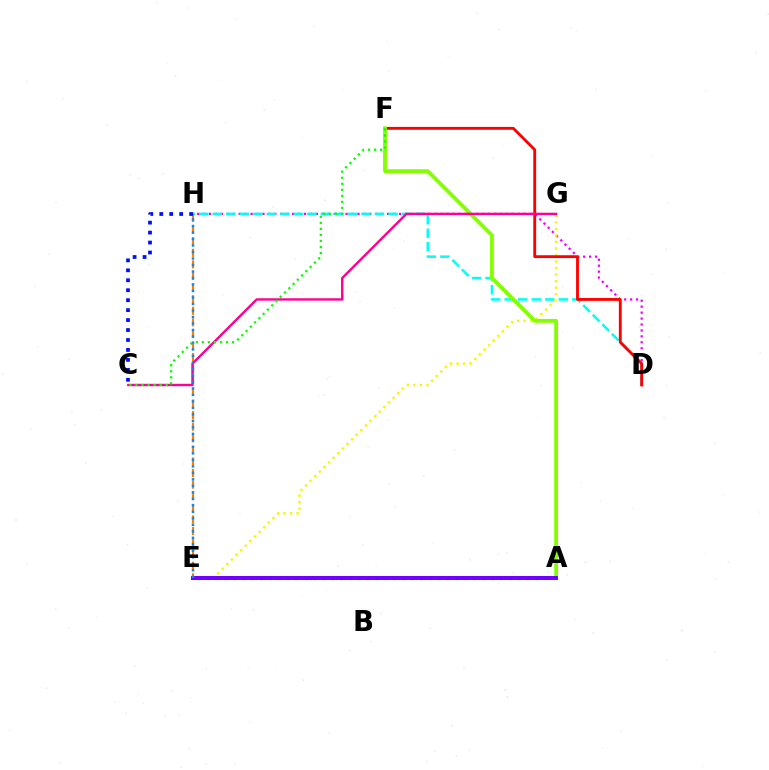{('D', 'H'): [{'color': '#ee00ff', 'line_style': 'dotted', 'thickness': 1.61}, {'color': '#00fff6', 'line_style': 'dashed', 'thickness': 1.84}], ('E', 'H'): [{'color': '#ff7c00', 'line_style': 'dashed', 'thickness': 1.57}, {'color': '#008cff', 'line_style': 'dotted', 'thickness': 1.76}], ('E', 'G'): [{'color': '#fcf500', 'line_style': 'dotted', 'thickness': 1.77}], ('A', 'E'): [{'color': '#00ff74', 'line_style': 'dotted', 'thickness': 2.42}, {'color': '#7200ff', 'line_style': 'solid', 'thickness': 2.87}], ('D', 'F'): [{'color': '#ff0000', 'line_style': 'solid', 'thickness': 2.06}], ('A', 'F'): [{'color': '#84ff00', 'line_style': 'solid', 'thickness': 2.74}], ('C', 'G'): [{'color': '#ff0094', 'line_style': 'solid', 'thickness': 1.71}], ('C', 'H'): [{'color': '#0010ff', 'line_style': 'dotted', 'thickness': 2.7}], ('C', 'F'): [{'color': '#08ff00', 'line_style': 'dotted', 'thickness': 1.64}]}